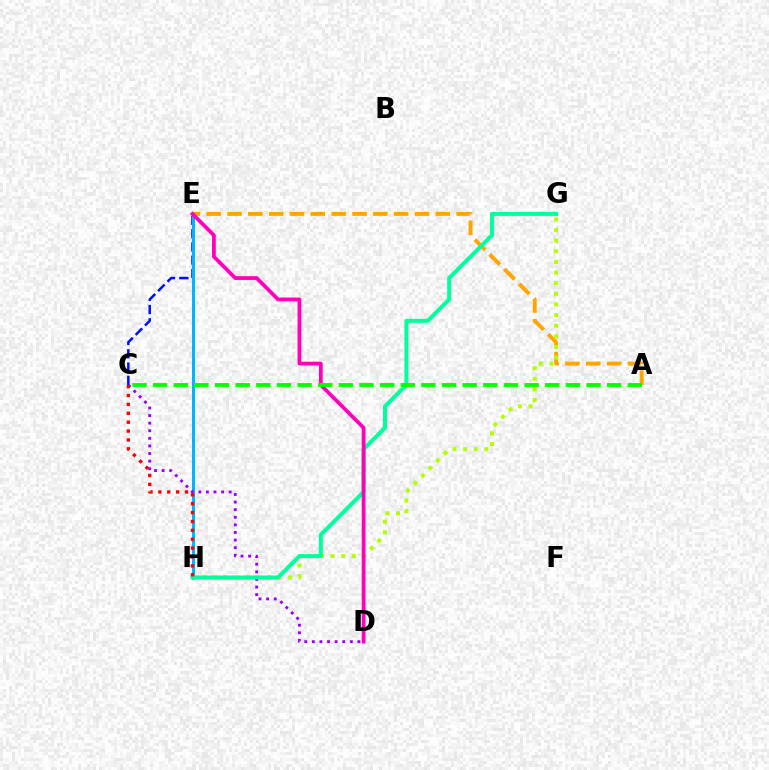{('C', 'E'): [{'color': '#0010ff', 'line_style': 'dashed', 'thickness': 1.8}], ('A', 'E'): [{'color': '#ffa500', 'line_style': 'dashed', 'thickness': 2.83}], ('E', 'H'): [{'color': '#00b5ff', 'line_style': 'solid', 'thickness': 2.16}], ('G', 'H'): [{'color': '#b3ff00', 'line_style': 'dotted', 'thickness': 2.89}, {'color': '#00ff9d', 'line_style': 'solid', 'thickness': 2.87}], ('C', 'D'): [{'color': '#9b00ff', 'line_style': 'dotted', 'thickness': 2.06}], ('D', 'E'): [{'color': '#ff00bd', 'line_style': 'solid', 'thickness': 2.72}], ('A', 'C'): [{'color': '#08ff00', 'line_style': 'dashed', 'thickness': 2.8}], ('C', 'H'): [{'color': '#ff0000', 'line_style': 'dotted', 'thickness': 2.41}]}